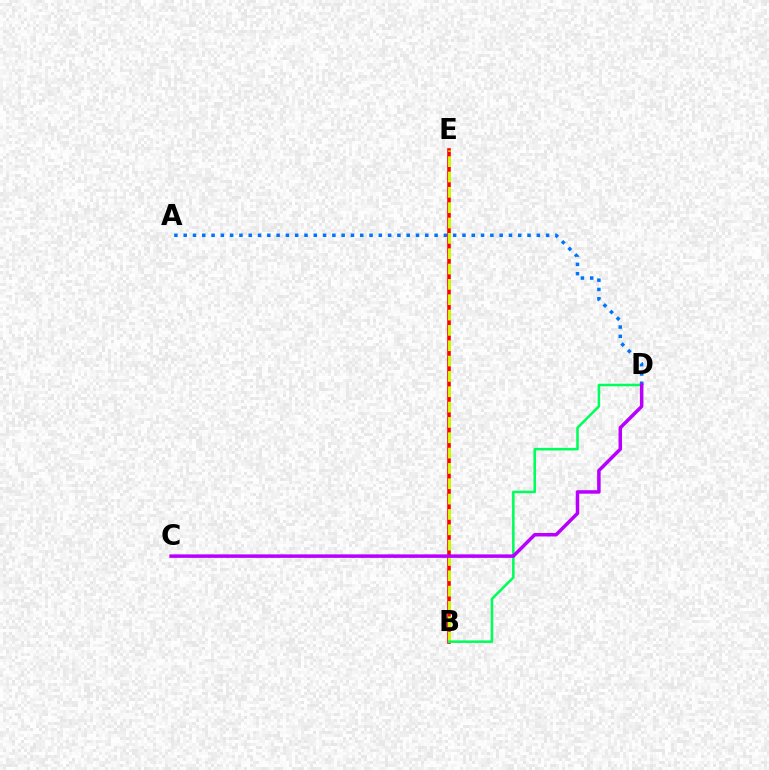{('B', 'E'): [{'color': '#ff0000', 'line_style': 'solid', 'thickness': 2.58}, {'color': '#d1ff00', 'line_style': 'dashed', 'thickness': 2.08}], ('A', 'D'): [{'color': '#0074ff', 'line_style': 'dotted', 'thickness': 2.52}], ('B', 'D'): [{'color': '#00ff5c', 'line_style': 'solid', 'thickness': 1.84}], ('C', 'D'): [{'color': '#b900ff', 'line_style': 'solid', 'thickness': 2.52}]}